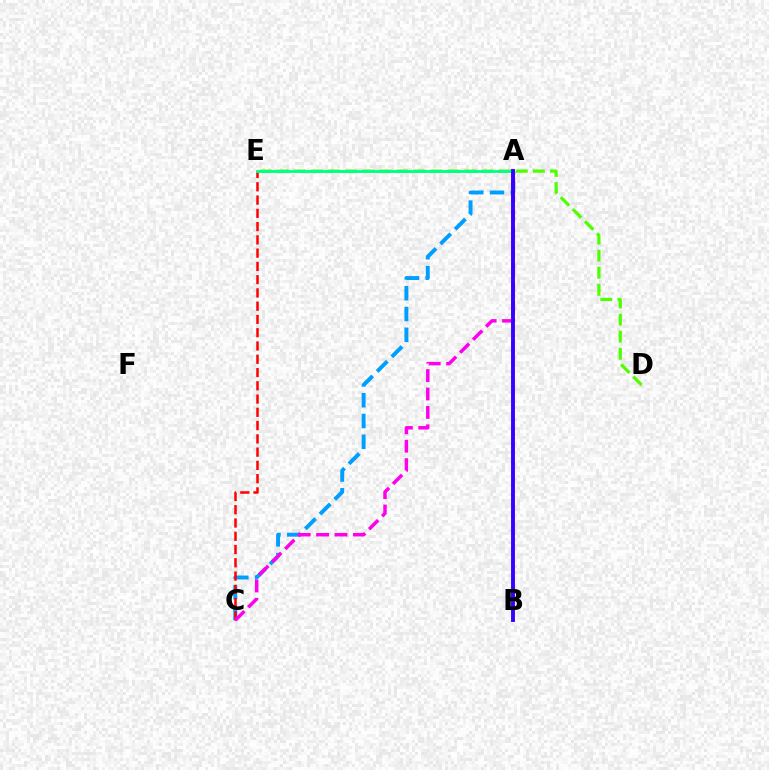{('A', 'C'): [{'color': '#009eff', 'line_style': 'dashed', 'thickness': 2.82}, {'color': '#ff00ed', 'line_style': 'dashed', 'thickness': 2.5}], ('A', 'E'): [{'color': '#ffd500', 'line_style': 'dotted', 'thickness': 2.04}, {'color': '#00ff86', 'line_style': 'solid', 'thickness': 2.03}], ('C', 'E'): [{'color': '#ff0000', 'line_style': 'dashed', 'thickness': 1.8}], ('D', 'E'): [{'color': '#4fff00', 'line_style': 'dashed', 'thickness': 2.32}], ('A', 'B'): [{'color': '#3700ff', 'line_style': 'solid', 'thickness': 2.8}]}